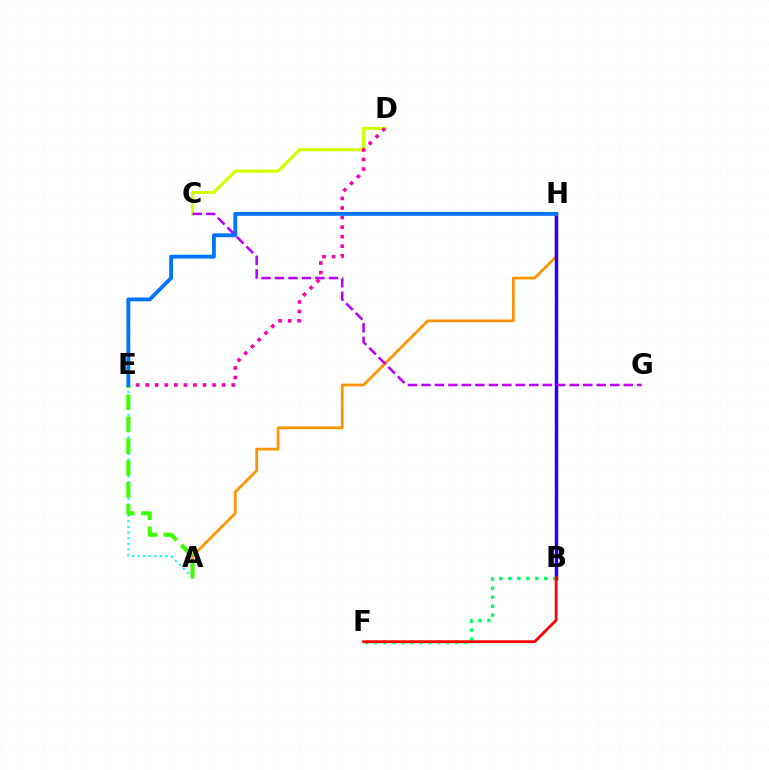{('C', 'D'): [{'color': '#d1ff00', 'line_style': 'solid', 'thickness': 2.24}], ('A', 'H'): [{'color': '#ff9400', 'line_style': 'solid', 'thickness': 1.99}], ('D', 'E'): [{'color': '#ff00ac', 'line_style': 'dotted', 'thickness': 2.6}], ('B', 'H'): [{'color': '#2500ff', 'line_style': 'solid', 'thickness': 2.5}], ('A', 'E'): [{'color': '#00fff6', 'line_style': 'dotted', 'thickness': 1.53}, {'color': '#3dff00', 'line_style': 'dashed', 'thickness': 2.98}], ('B', 'F'): [{'color': '#00ff5c', 'line_style': 'dotted', 'thickness': 2.44}, {'color': '#ff0000', 'line_style': 'solid', 'thickness': 2.0}], ('C', 'G'): [{'color': '#b900ff', 'line_style': 'dashed', 'thickness': 1.83}], ('E', 'H'): [{'color': '#0074ff', 'line_style': 'solid', 'thickness': 2.77}]}